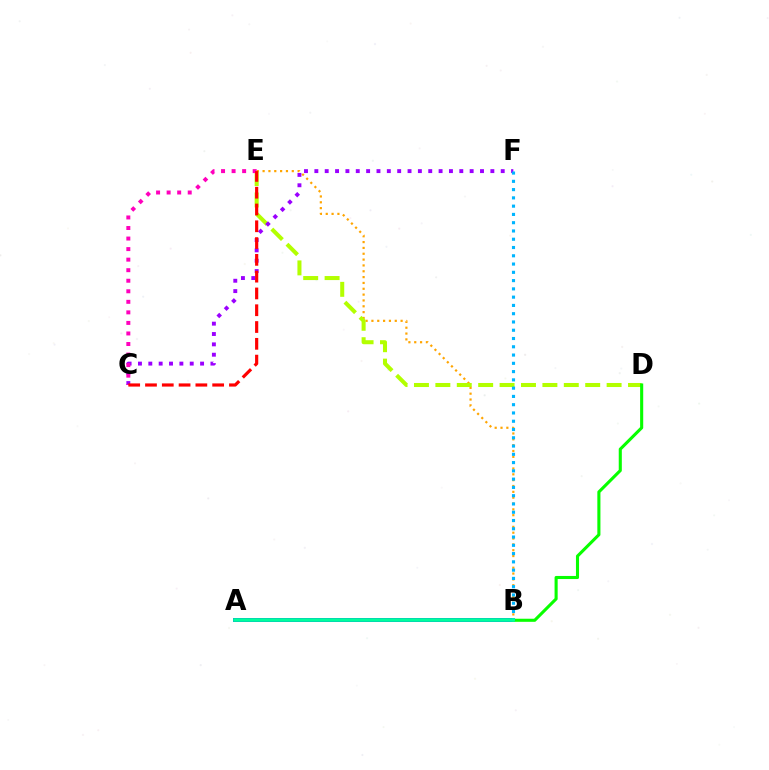{('B', 'E'): [{'color': '#ffa500', 'line_style': 'dotted', 'thickness': 1.59}], ('D', 'E'): [{'color': '#b3ff00', 'line_style': 'dashed', 'thickness': 2.91}], ('C', 'F'): [{'color': '#9b00ff', 'line_style': 'dotted', 'thickness': 2.81}], ('A', 'B'): [{'color': '#0010ff', 'line_style': 'solid', 'thickness': 2.74}, {'color': '#00ff9d', 'line_style': 'solid', 'thickness': 2.64}], ('B', 'D'): [{'color': '#08ff00', 'line_style': 'solid', 'thickness': 2.22}], ('C', 'E'): [{'color': '#ff00bd', 'line_style': 'dotted', 'thickness': 2.87}, {'color': '#ff0000', 'line_style': 'dashed', 'thickness': 2.28}], ('B', 'F'): [{'color': '#00b5ff', 'line_style': 'dotted', 'thickness': 2.25}]}